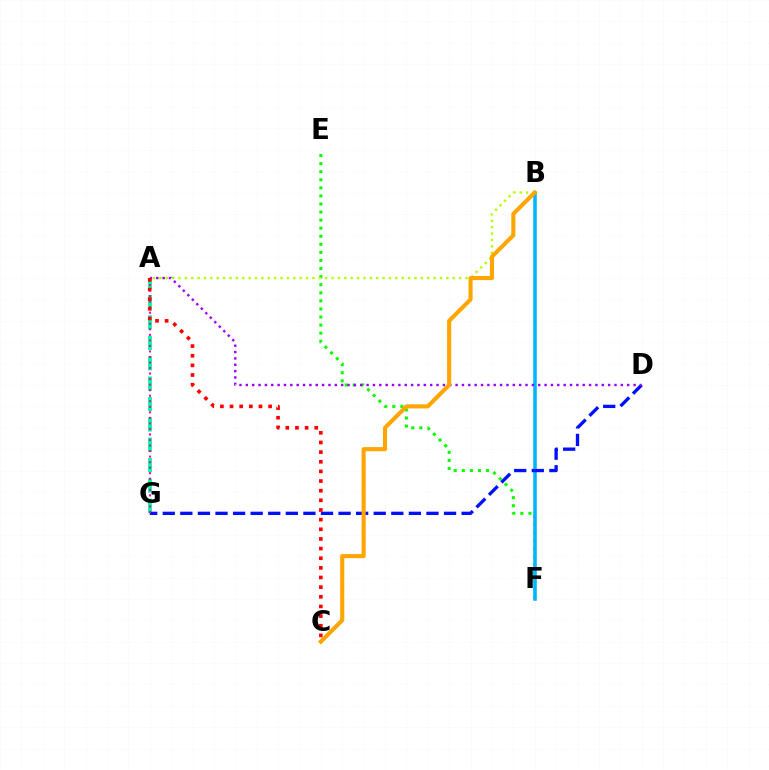{('E', 'F'): [{'color': '#08ff00', 'line_style': 'dotted', 'thickness': 2.19}], ('B', 'F'): [{'color': '#00b5ff', 'line_style': 'solid', 'thickness': 2.55}], ('A', 'G'): [{'color': '#00ff9d', 'line_style': 'dashed', 'thickness': 2.77}, {'color': '#ff00bd', 'line_style': 'dotted', 'thickness': 1.5}], ('A', 'B'): [{'color': '#b3ff00', 'line_style': 'dotted', 'thickness': 1.73}], ('D', 'G'): [{'color': '#0010ff', 'line_style': 'dashed', 'thickness': 2.39}], ('A', 'D'): [{'color': '#9b00ff', 'line_style': 'dotted', 'thickness': 1.73}], ('A', 'C'): [{'color': '#ff0000', 'line_style': 'dotted', 'thickness': 2.62}], ('B', 'C'): [{'color': '#ffa500', 'line_style': 'solid', 'thickness': 2.95}]}